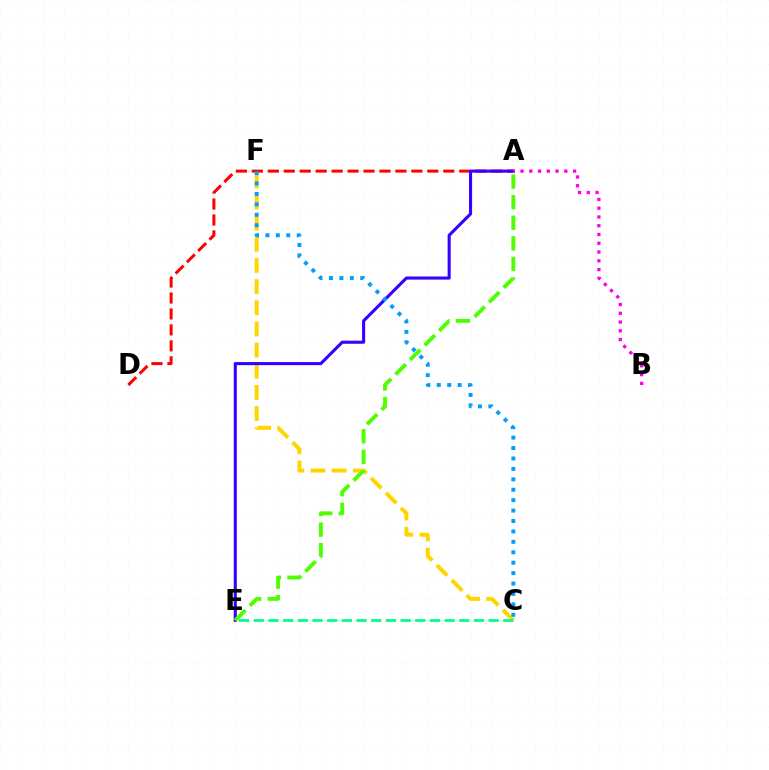{('A', 'D'): [{'color': '#ff0000', 'line_style': 'dashed', 'thickness': 2.17}], ('C', 'F'): [{'color': '#ffd500', 'line_style': 'dashed', 'thickness': 2.87}, {'color': '#009eff', 'line_style': 'dotted', 'thickness': 2.83}], ('A', 'E'): [{'color': '#3700ff', 'line_style': 'solid', 'thickness': 2.23}, {'color': '#4fff00', 'line_style': 'dashed', 'thickness': 2.8}], ('C', 'E'): [{'color': '#00ff86', 'line_style': 'dashed', 'thickness': 1.99}], ('A', 'B'): [{'color': '#ff00ed', 'line_style': 'dotted', 'thickness': 2.38}]}